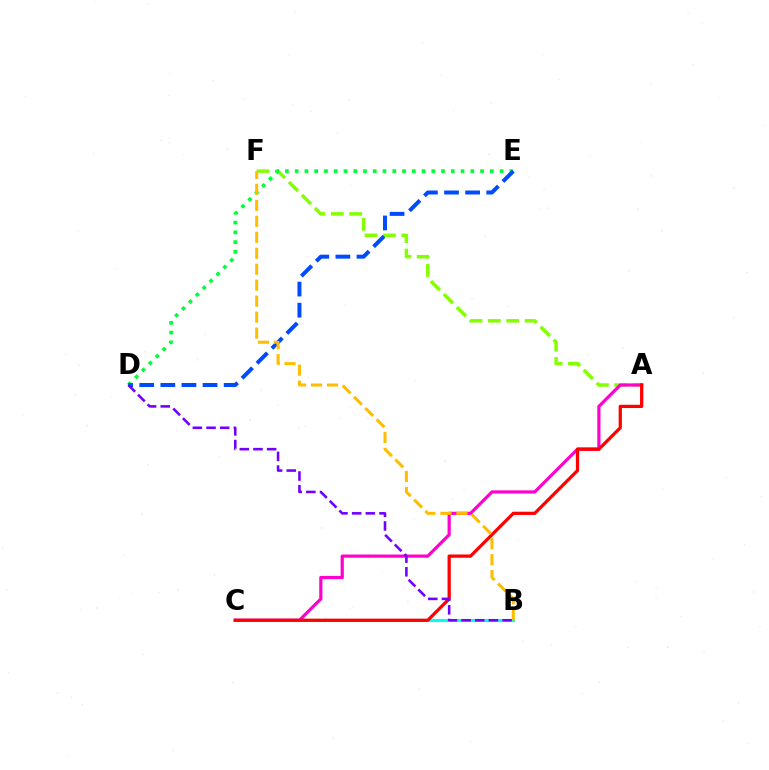{('A', 'F'): [{'color': '#84ff00', 'line_style': 'dashed', 'thickness': 2.5}], ('A', 'C'): [{'color': '#ff00cf', 'line_style': 'solid', 'thickness': 2.3}, {'color': '#ff0000', 'line_style': 'solid', 'thickness': 2.34}], ('D', 'E'): [{'color': '#00ff39', 'line_style': 'dotted', 'thickness': 2.65}, {'color': '#004bff', 'line_style': 'dashed', 'thickness': 2.87}], ('B', 'C'): [{'color': '#00fff6', 'line_style': 'solid', 'thickness': 2.22}], ('B', 'F'): [{'color': '#ffbd00', 'line_style': 'dashed', 'thickness': 2.17}], ('B', 'D'): [{'color': '#7200ff', 'line_style': 'dashed', 'thickness': 1.86}]}